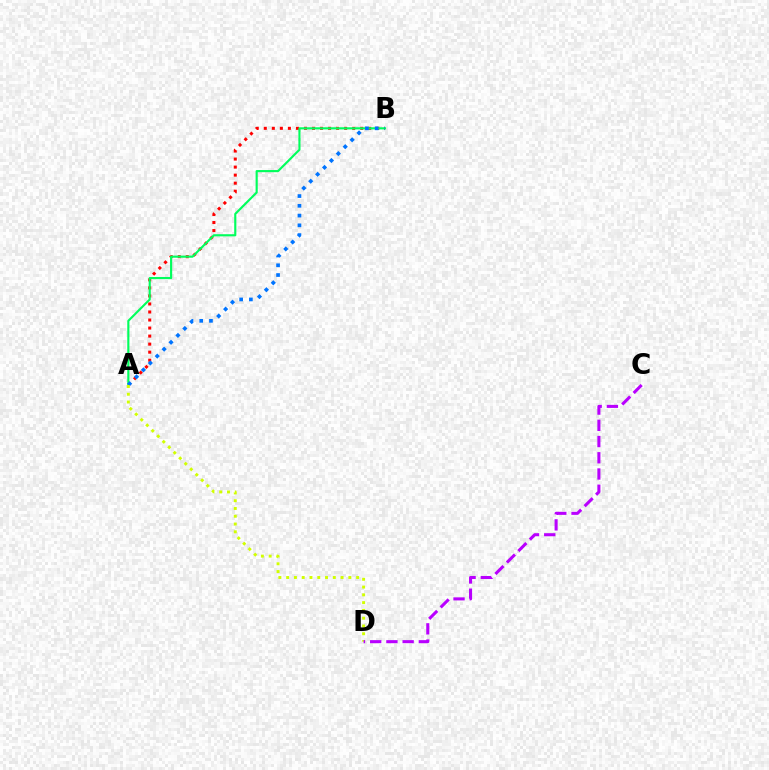{('A', 'B'): [{'color': '#ff0000', 'line_style': 'dotted', 'thickness': 2.18}, {'color': '#00ff5c', 'line_style': 'solid', 'thickness': 1.54}, {'color': '#0074ff', 'line_style': 'dotted', 'thickness': 2.65}], ('A', 'D'): [{'color': '#d1ff00', 'line_style': 'dotted', 'thickness': 2.11}], ('C', 'D'): [{'color': '#b900ff', 'line_style': 'dashed', 'thickness': 2.2}]}